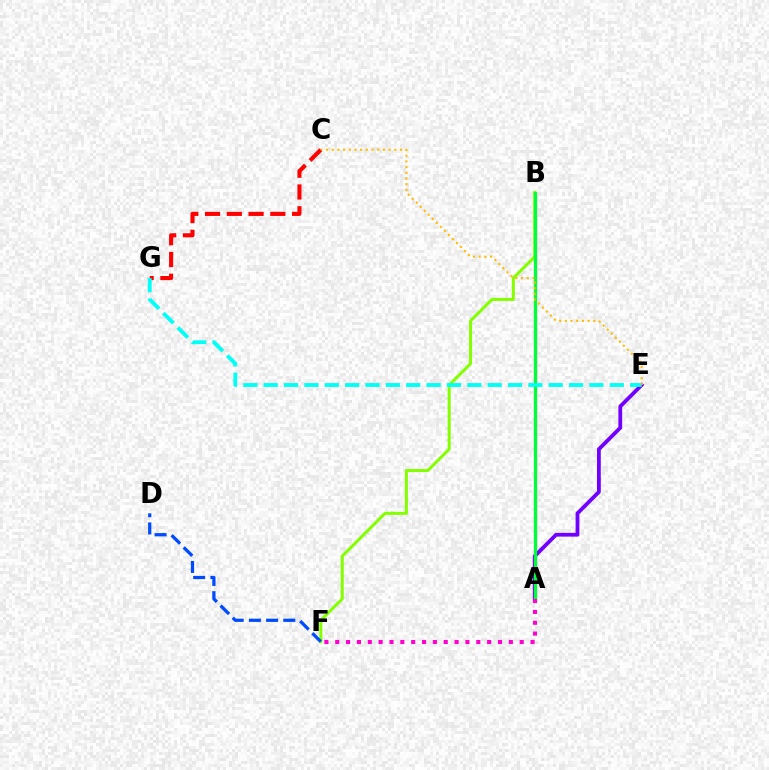{('B', 'F'): [{'color': '#84ff00', 'line_style': 'solid', 'thickness': 2.16}], ('A', 'E'): [{'color': '#7200ff', 'line_style': 'solid', 'thickness': 2.74}], ('A', 'B'): [{'color': '#00ff39', 'line_style': 'solid', 'thickness': 2.34}], ('A', 'F'): [{'color': '#ff00cf', 'line_style': 'dotted', 'thickness': 2.95}], ('C', 'G'): [{'color': '#ff0000', 'line_style': 'dashed', 'thickness': 2.96}], ('E', 'G'): [{'color': '#00fff6', 'line_style': 'dashed', 'thickness': 2.77}], ('D', 'F'): [{'color': '#004bff', 'line_style': 'dashed', 'thickness': 2.34}], ('C', 'E'): [{'color': '#ffbd00', 'line_style': 'dotted', 'thickness': 1.55}]}